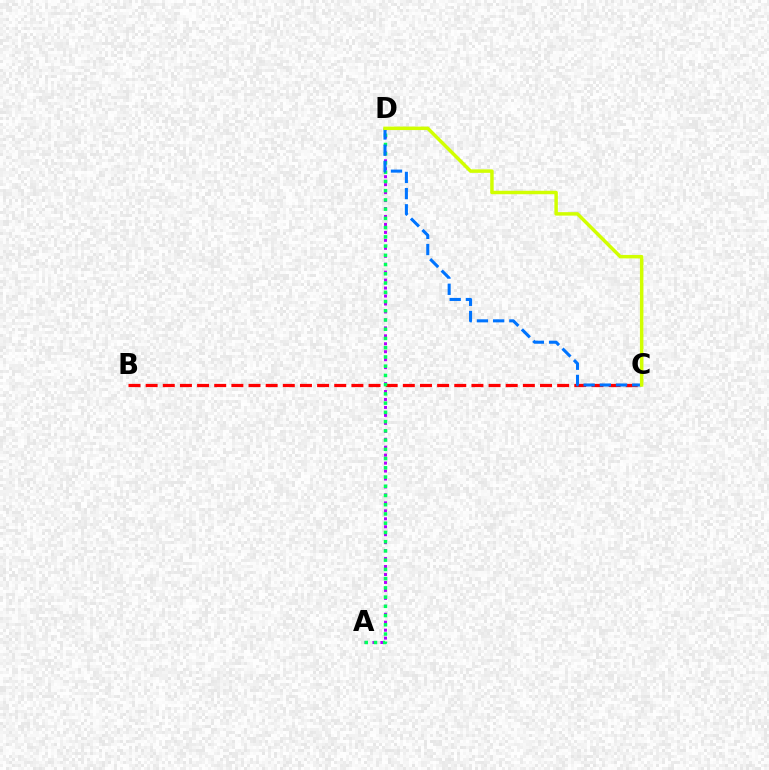{('A', 'D'): [{'color': '#b900ff', 'line_style': 'dotted', 'thickness': 2.16}, {'color': '#00ff5c', 'line_style': 'dotted', 'thickness': 2.51}], ('B', 'C'): [{'color': '#ff0000', 'line_style': 'dashed', 'thickness': 2.33}], ('C', 'D'): [{'color': '#0074ff', 'line_style': 'dashed', 'thickness': 2.2}, {'color': '#d1ff00', 'line_style': 'solid', 'thickness': 2.49}]}